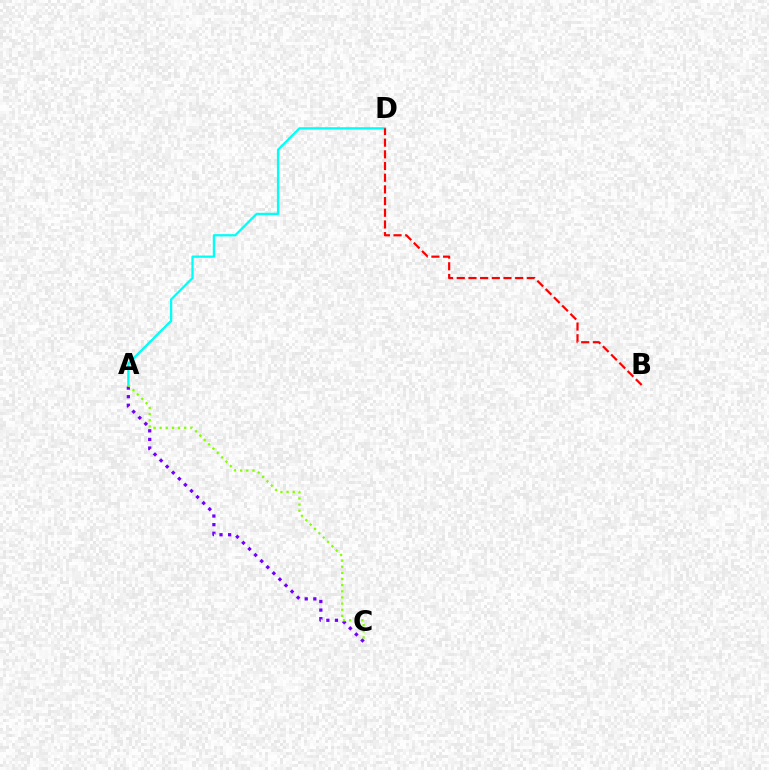{('A', 'C'): [{'color': '#7200ff', 'line_style': 'dotted', 'thickness': 2.34}, {'color': '#84ff00', 'line_style': 'dotted', 'thickness': 1.67}], ('A', 'D'): [{'color': '#00fff6', 'line_style': 'solid', 'thickness': 1.63}], ('B', 'D'): [{'color': '#ff0000', 'line_style': 'dashed', 'thickness': 1.59}]}